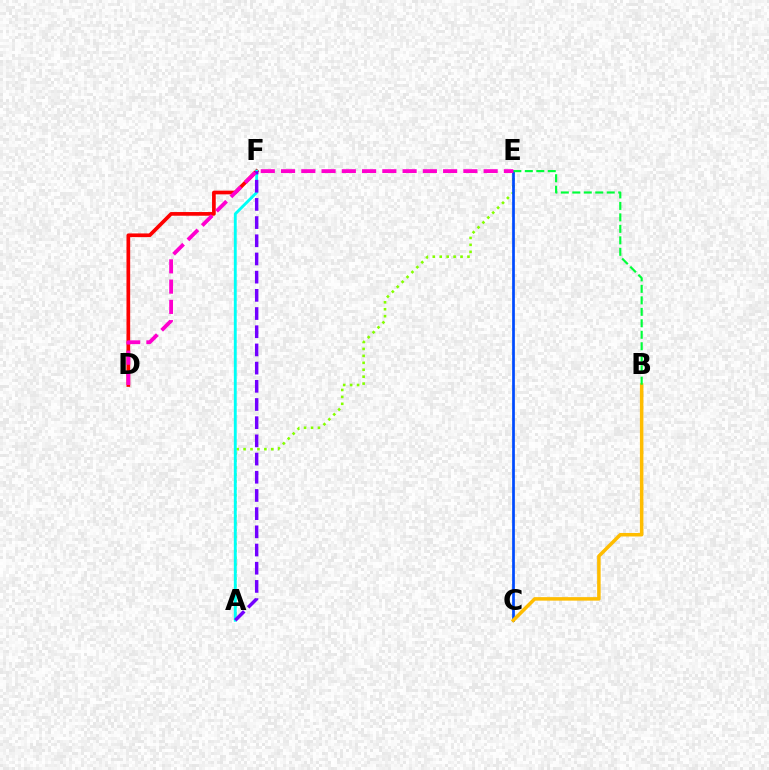{('A', 'E'): [{'color': '#84ff00', 'line_style': 'dotted', 'thickness': 1.88}], ('C', 'E'): [{'color': '#004bff', 'line_style': 'solid', 'thickness': 1.96}], ('D', 'F'): [{'color': '#ff0000', 'line_style': 'solid', 'thickness': 2.66}], ('B', 'C'): [{'color': '#ffbd00', 'line_style': 'solid', 'thickness': 2.53}], ('A', 'F'): [{'color': '#00fff6', 'line_style': 'solid', 'thickness': 2.07}, {'color': '#7200ff', 'line_style': 'dashed', 'thickness': 2.47}], ('B', 'E'): [{'color': '#00ff39', 'line_style': 'dashed', 'thickness': 1.56}], ('D', 'E'): [{'color': '#ff00cf', 'line_style': 'dashed', 'thickness': 2.75}]}